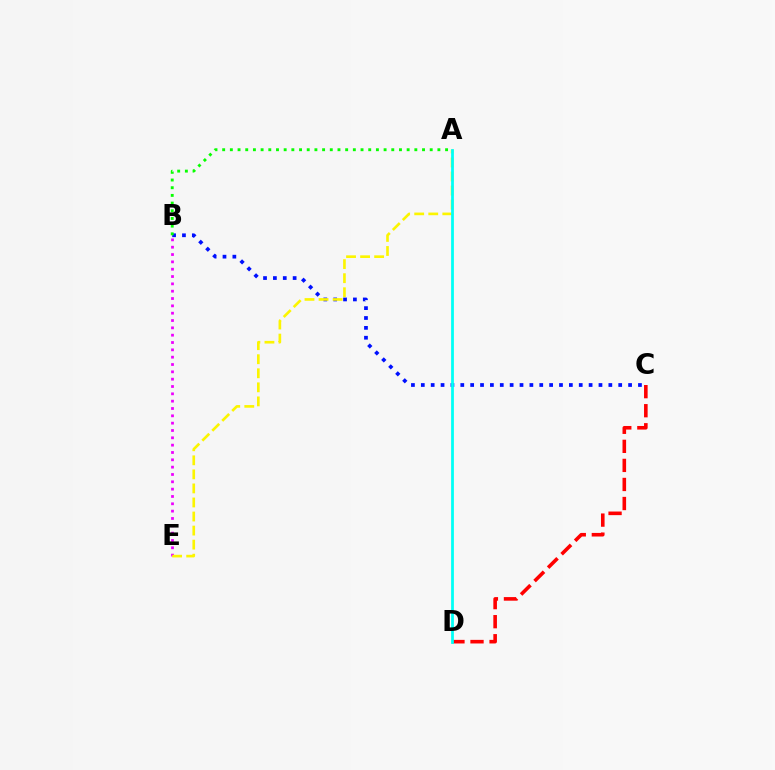{('C', 'D'): [{'color': '#ff0000', 'line_style': 'dashed', 'thickness': 2.59}], ('B', 'C'): [{'color': '#0010ff', 'line_style': 'dotted', 'thickness': 2.68}], ('A', 'B'): [{'color': '#08ff00', 'line_style': 'dotted', 'thickness': 2.09}], ('B', 'E'): [{'color': '#ee00ff', 'line_style': 'dotted', 'thickness': 1.99}], ('A', 'E'): [{'color': '#fcf500', 'line_style': 'dashed', 'thickness': 1.91}], ('A', 'D'): [{'color': '#00fff6', 'line_style': 'solid', 'thickness': 2.0}]}